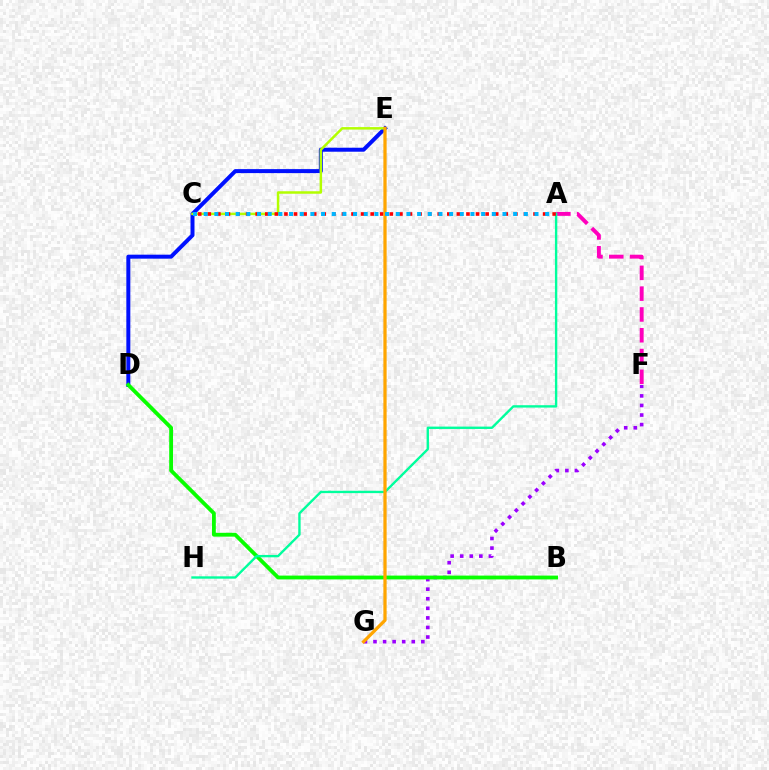{('D', 'E'): [{'color': '#0010ff', 'line_style': 'solid', 'thickness': 2.87}], ('F', 'G'): [{'color': '#9b00ff', 'line_style': 'dotted', 'thickness': 2.6}], ('A', 'F'): [{'color': '#ff00bd', 'line_style': 'dashed', 'thickness': 2.82}], ('B', 'D'): [{'color': '#08ff00', 'line_style': 'solid', 'thickness': 2.75}], ('A', 'H'): [{'color': '#00ff9d', 'line_style': 'solid', 'thickness': 1.71}], ('C', 'E'): [{'color': '#b3ff00', 'line_style': 'solid', 'thickness': 1.79}], ('A', 'C'): [{'color': '#ff0000', 'line_style': 'dotted', 'thickness': 2.6}, {'color': '#00b5ff', 'line_style': 'dotted', 'thickness': 2.9}], ('E', 'G'): [{'color': '#ffa500', 'line_style': 'solid', 'thickness': 2.34}]}